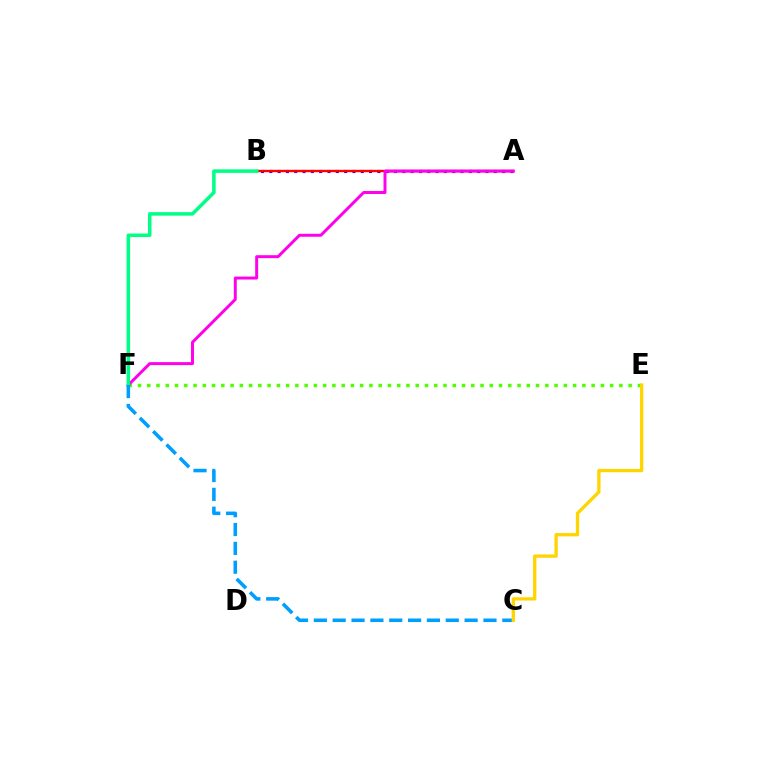{('E', 'F'): [{'color': '#4fff00', 'line_style': 'dotted', 'thickness': 2.52}], ('A', 'B'): [{'color': '#3700ff', 'line_style': 'dotted', 'thickness': 2.26}, {'color': '#ff0000', 'line_style': 'solid', 'thickness': 1.71}], ('A', 'F'): [{'color': '#ff00ed', 'line_style': 'solid', 'thickness': 2.14}], ('B', 'F'): [{'color': '#00ff86', 'line_style': 'solid', 'thickness': 2.53}], ('C', 'F'): [{'color': '#009eff', 'line_style': 'dashed', 'thickness': 2.56}], ('C', 'E'): [{'color': '#ffd500', 'line_style': 'solid', 'thickness': 2.38}]}